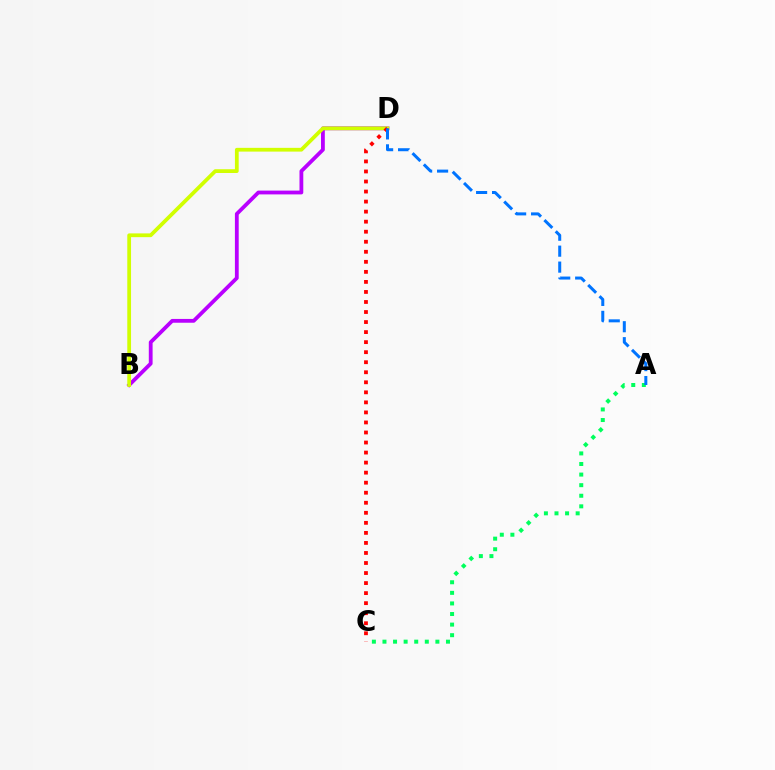{('B', 'D'): [{'color': '#b900ff', 'line_style': 'solid', 'thickness': 2.73}, {'color': '#d1ff00', 'line_style': 'solid', 'thickness': 2.71}], ('C', 'D'): [{'color': '#ff0000', 'line_style': 'dotted', 'thickness': 2.73}], ('A', 'C'): [{'color': '#00ff5c', 'line_style': 'dotted', 'thickness': 2.88}], ('A', 'D'): [{'color': '#0074ff', 'line_style': 'dashed', 'thickness': 2.17}]}